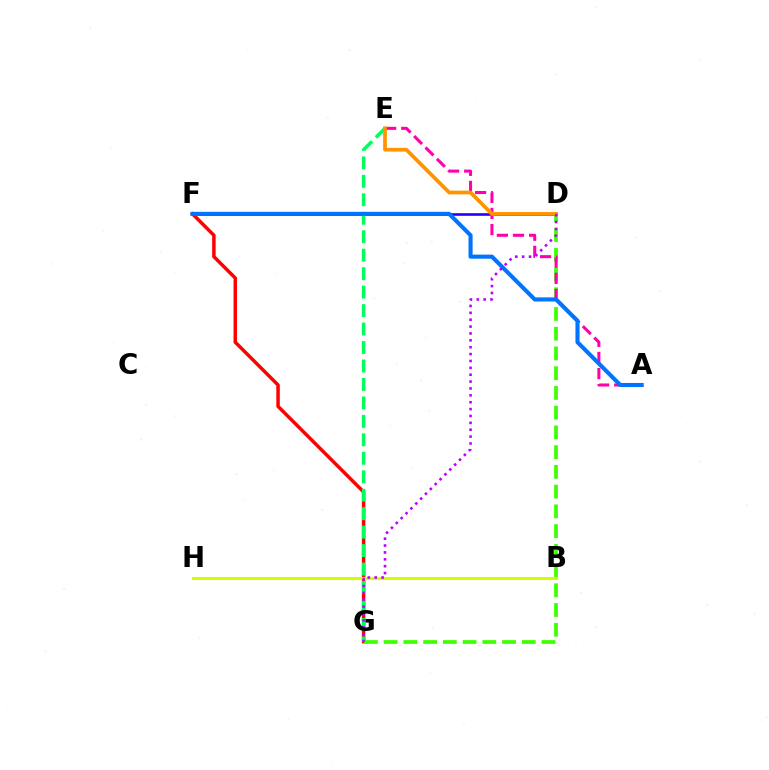{('F', 'G'): [{'color': '#ff0000', 'line_style': 'solid', 'thickness': 2.51}], ('D', 'F'): [{'color': '#2500ff', 'line_style': 'solid', 'thickness': 1.89}], ('D', 'G'): [{'color': '#3dff00', 'line_style': 'dashed', 'thickness': 2.68}, {'color': '#b900ff', 'line_style': 'dotted', 'thickness': 1.87}], ('A', 'E'): [{'color': '#ff00ac', 'line_style': 'dashed', 'thickness': 2.19}], ('B', 'H'): [{'color': '#00fff6', 'line_style': 'dotted', 'thickness': 1.91}, {'color': '#d1ff00', 'line_style': 'solid', 'thickness': 2.24}], ('E', 'G'): [{'color': '#00ff5c', 'line_style': 'dashed', 'thickness': 2.51}], ('A', 'F'): [{'color': '#0074ff', 'line_style': 'solid', 'thickness': 2.95}], ('D', 'E'): [{'color': '#ff9400', 'line_style': 'solid', 'thickness': 2.69}]}